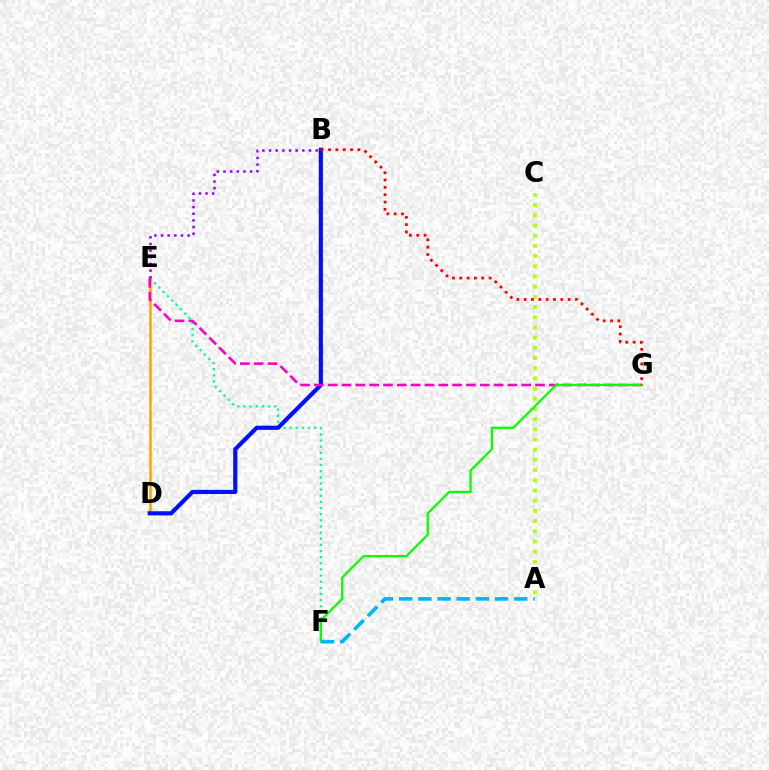{('D', 'E'): [{'color': '#ffa500', 'line_style': 'solid', 'thickness': 1.82}], ('E', 'F'): [{'color': '#00ff9d', 'line_style': 'dotted', 'thickness': 1.67}], ('A', 'C'): [{'color': '#b3ff00', 'line_style': 'dotted', 'thickness': 2.77}], ('B', 'D'): [{'color': '#0010ff', 'line_style': 'solid', 'thickness': 3.0}], ('B', 'E'): [{'color': '#9b00ff', 'line_style': 'dotted', 'thickness': 1.81}], ('E', 'G'): [{'color': '#ff00bd', 'line_style': 'dashed', 'thickness': 1.88}], ('F', 'G'): [{'color': '#08ff00', 'line_style': 'solid', 'thickness': 1.64}], ('A', 'F'): [{'color': '#00b5ff', 'line_style': 'dashed', 'thickness': 2.61}], ('B', 'G'): [{'color': '#ff0000', 'line_style': 'dotted', 'thickness': 1.99}]}